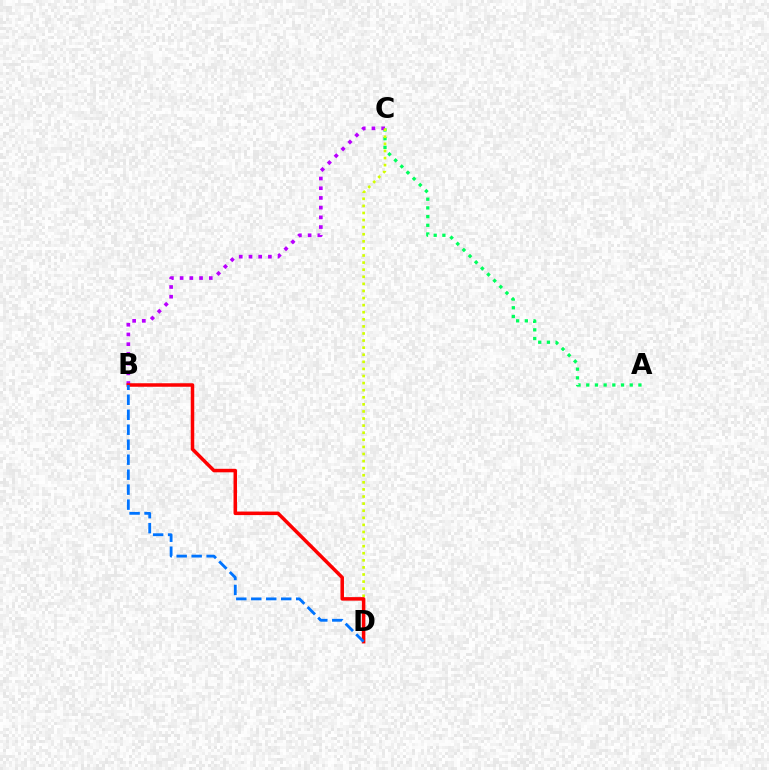{('A', 'C'): [{'color': '#00ff5c', 'line_style': 'dotted', 'thickness': 2.36}], ('B', 'C'): [{'color': '#b900ff', 'line_style': 'dotted', 'thickness': 2.64}], ('C', 'D'): [{'color': '#d1ff00', 'line_style': 'dotted', 'thickness': 1.93}], ('B', 'D'): [{'color': '#ff0000', 'line_style': 'solid', 'thickness': 2.53}, {'color': '#0074ff', 'line_style': 'dashed', 'thickness': 2.03}]}